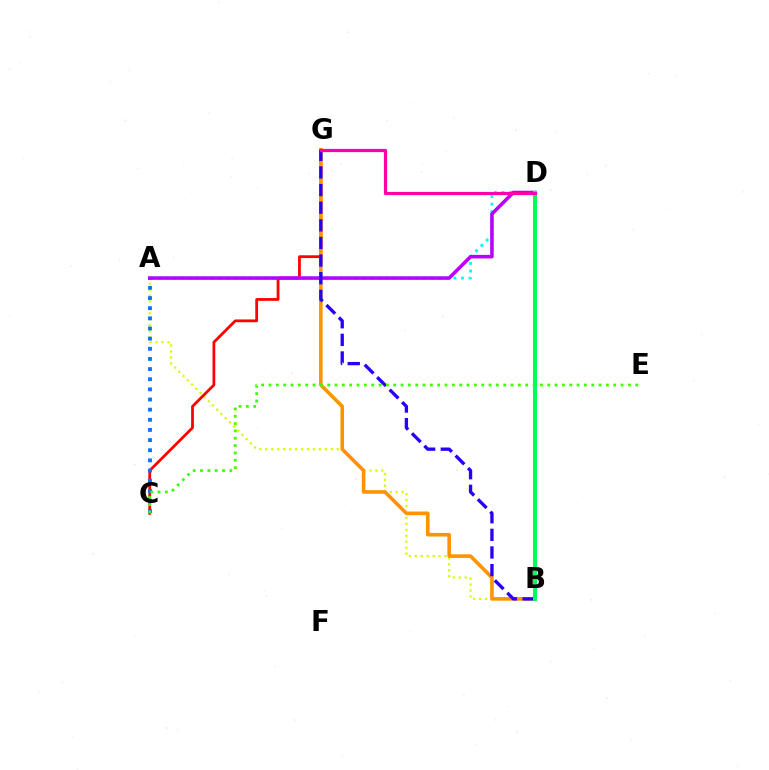{('A', 'B'): [{'color': '#d1ff00', 'line_style': 'dotted', 'thickness': 1.62}], ('A', 'D'): [{'color': '#00fff6', 'line_style': 'dotted', 'thickness': 2.06}, {'color': '#b900ff', 'line_style': 'solid', 'thickness': 2.57}], ('C', 'G'): [{'color': '#ff0000', 'line_style': 'solid', 'thickness': 2.0}], ('A', 'C'): [{'color': '#0074ff', 'line_style': 'dotted', 'thickness': 2.76}], ('B', 'G'): [{'color': '#ff9400', 'line_style': 'solid', 'thickness': 2.59}, {'color': '#2500ff', 'line_style': 'dashed', 'thickness': 2.39}], ('C', 'E'): [{'color': '#3dff00', 'line_style': 'dotted', 'thickness': 1.99}], ('B', 'D'): [{'color': '#00ff5c', 'line_style': 'solid', 'thickness': 2.92}], ('D', 'G'): [{'color': '#ff00ac', 'line_style': 'solid', 'thickness': 2.3}]}